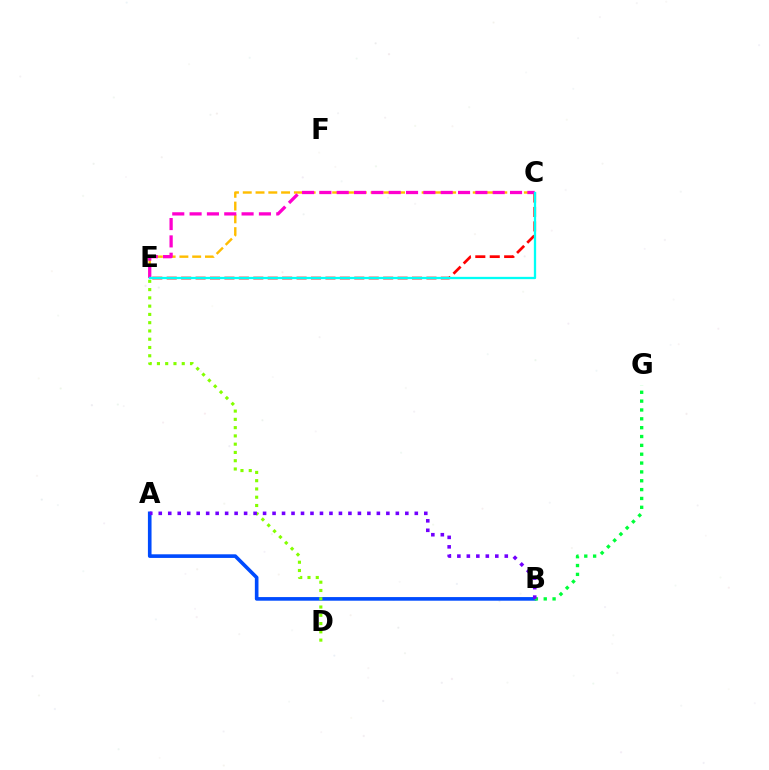{('C', 'E'): [{'color': '#ff0000', 'line_style': 'dashed', 'thickness': 1.96}, {'color': '#ffbd00', 'line_style': 'dashed', 'thickness': 1.74}, {'color': '#ff00cf', 'line_style': 'dashed', 'thickness': 2.35}, {'color': '#00fff6', 'line_style': 'solid', 'thickness': 1.66}], ('A', 'B'): [{'color': '#004bff', 'line_style': 'solid', 'thickness': 2.61}, {'color': '#7200ff', 'line_style': 'dotted', 'thickness': 2.58}], ('B', 'G'): [{'color': '#00ff39', 'line_style': 'dotted', 'thickness': 2.4}], ('D', 'E'): [{'color': '#84ff00', 'line_style': 'dotted', 'thickness': 2.25}]}